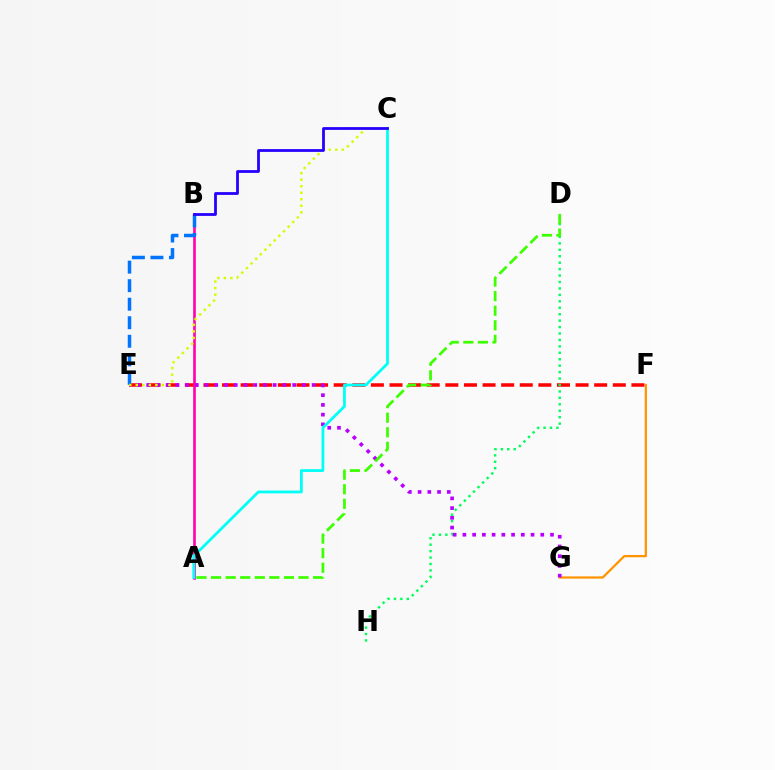{('F', 'G'): [{'color': '#ff9400', 'line_style': 'solid', 'thickness': 1.62}], ('E', 'F'): [{'color': '#ff0000', 'line_style': 'dashed', 'thickness': 2.53}], ('D', 'H'): [{'color': '#00ff5c', 'line_style': 'dotted', 'thickness': 1.75}], ('A', 'B'): [{'color': '#ff00ac', 'line_style': 'solid', 'thickness': 1.89}], ('E', 'G'): [{'color': '#b900ff', 'line_style': 'dotted', 'thickness': 2.64}], ('A', 'C'): [{'color': '#00fff6', 'line_style': 'solid', 'thickness': 2.0}], ('B', 'E'): [{'color': '#0074ff', 'line_style': 'dashed', 'thickness': 2.52}], ('C', 'E'): [{'color': '#d1ff00', 'line_style': 'dotted', 'thickness': 1.78}], ('A', 'D'): [{'color': '#3dff00', 'line_style': 'dashed', 'thickness': 1.98}], ('B', 'C'): [{'color': '#2500ff', 'line_style': 'solid', 'thickness': 1.99}]}